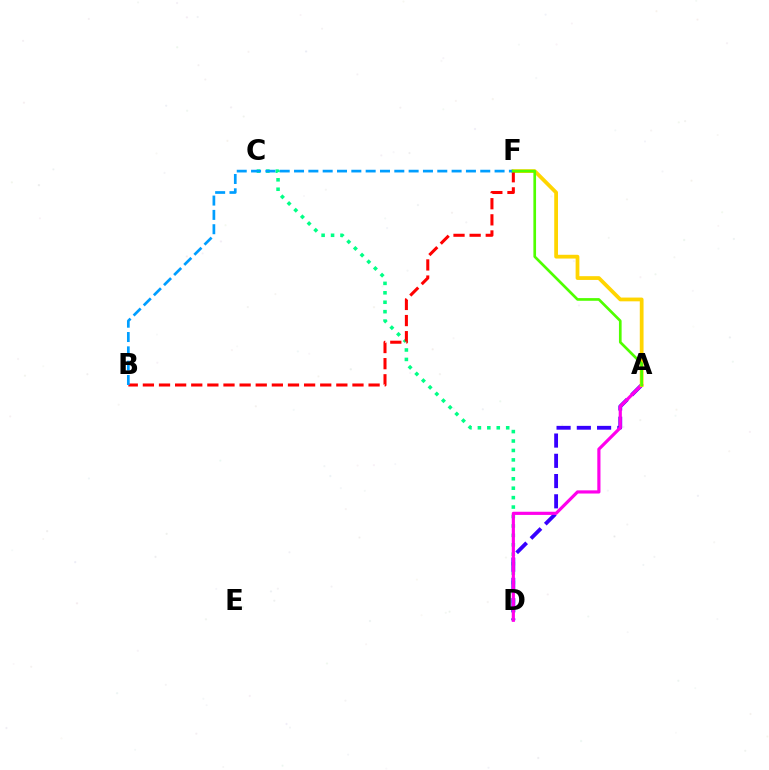{('C', 'D'): [{'color': '#00ff86', 'line_style': 'dotted', 'thickness': 2.56}], ('A', 'D'): [{'color': '#3700ff', 'line_style': 'dashed', 'thickness': 2.75}, {'color': '#ff00ed', 'line_style': 'solid', 'thickness': 2.28}], ('A', 'F'): [{'color': '#ffd500', 'line_style': 'solid', 'thickness': 2.71}, {'color': '#4fff00', 'line_style': 'solid', 'thickness': 1.93}], ('B', 'F'): [{'color': '#ff0000', 'line_style': 'dashed', 'thickness': 2.19}, {'color': '#009eff', 'line_style': 'dashed', 'thickness': 1.95}]}